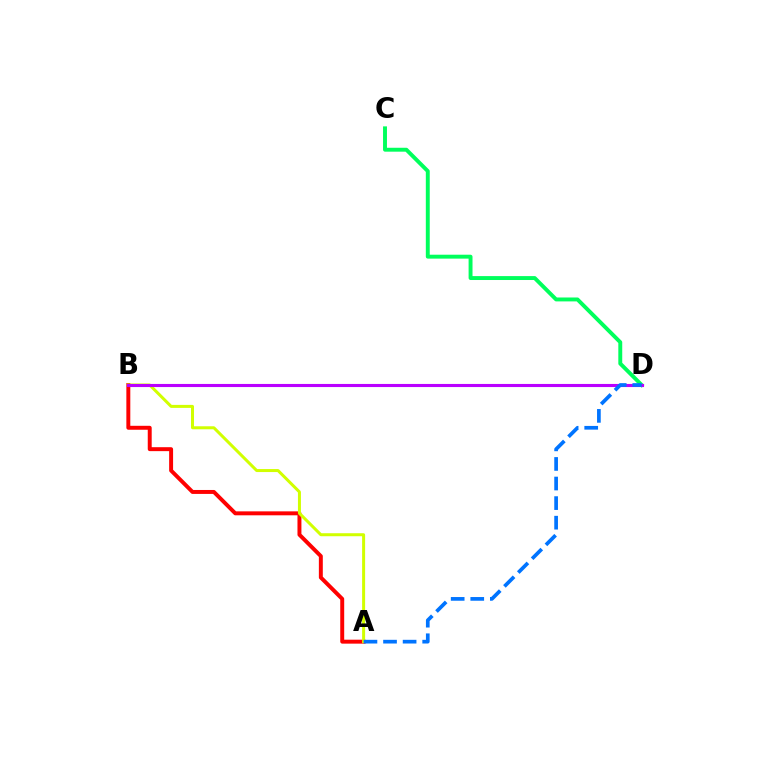{('A', 'B'): [{'color': '#ff0000', 'line_style': 'solid', 'thickness': 2.84}, {'color': '#d1ff00', 'line_style': 'solid', 'thickness': 2.16}], ('C', 'D'): [{'color': '#00ff5c', 'line_style': 'solid', 'thickness': 2.82}], ('B', 'D'): [{'color': '#b900ff', 'line_style': 'solid', 'thickness': 2.24}], ('A', 'D'): [{'color': '#0074ff', 'line_style': 'dashed', 'thickness': 2.66}]}